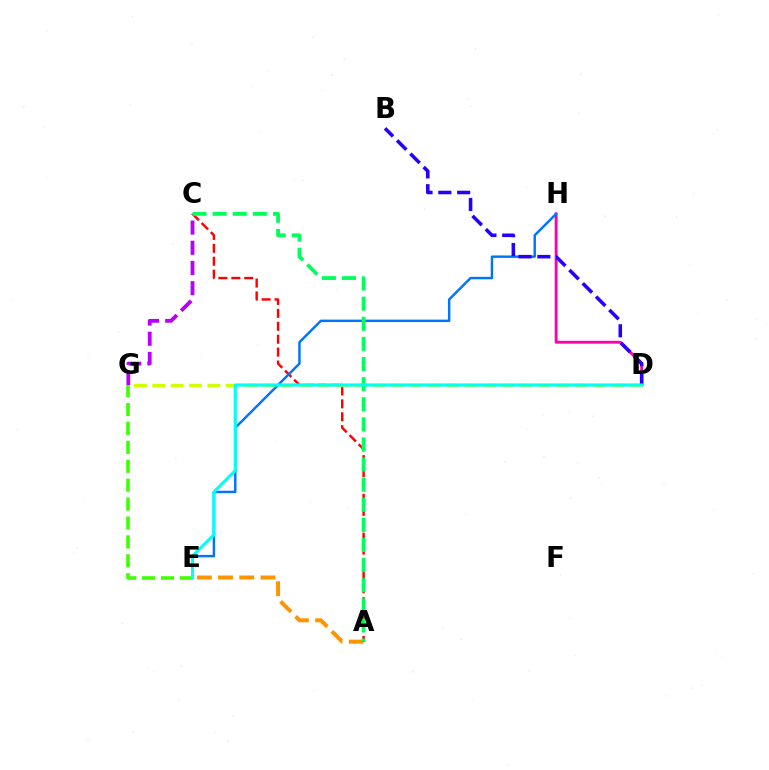{('A', 'E'): [{'color': '#ff9400', 'line_style': 'dashed', 'thickness': 2.88}], ('A', 'C'): [{'color': '#ff0000', 'line_style': 'dashed', 'thickness': 1.76}, {'color': '#00ff5c', 'line_style': 'dashed', 'thickness': 2.73}], ('D', 'H'): [{'color': '#ff00ac', 'line_style': 'solid', 'thickness': 2.07}], ('E', 'H'): [{'color': '#0074ff', 'line_style': 'solid', 'thickness': 1.76}], ('D', 'G'): [{'color': '#d1ff00', 'line_style': 'dashed', 'thickness': 2.49}], ('E', 'G'): [{'color': '#3dff00', 'line_style': 'dashed', 'thickness': 2.57}], ('C', 'G'): [{'color': '#b900ff', 'line_style': 'dashed', 'thickness': 2.74}], ('B', 'D'): [{'color': '#2500ff', 'line_style': 'dashed', 'thickness': 2.56}], ('D', 'E'): [{'color': '#00fff6', 'line_style': 'solid', 'thickness': 2.25}]}